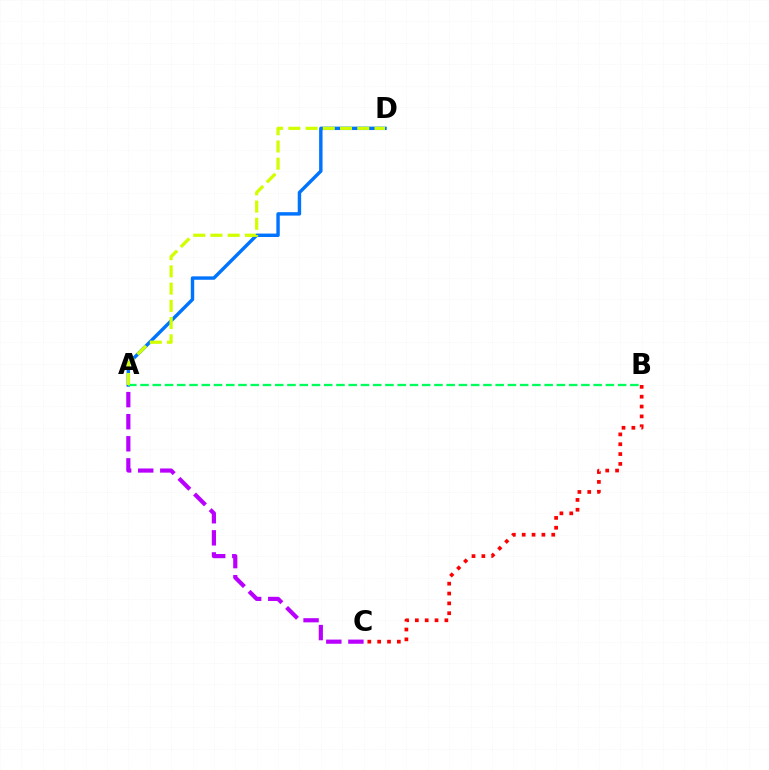{('A', 'D'): [{'color': '#0074ff', 'line_style': 'solid', 'thickness': 2.46}, {'color': '#d1ff00', 'line_style': 'dashed', 'thickness': 2.34}], ('A', 'C'): [{'color': '#b900ff', 'line_style': 'dashed', 'thickness': 3.0}], ('B', 'C'): [{'color': '#ff0000', 'line_style': 'dotted', 'thickness': 2.67}], ('A', 'B'): [{'color': '#00ff5c', 'line_style': 'dashed', 'thickness': 1.66}]}